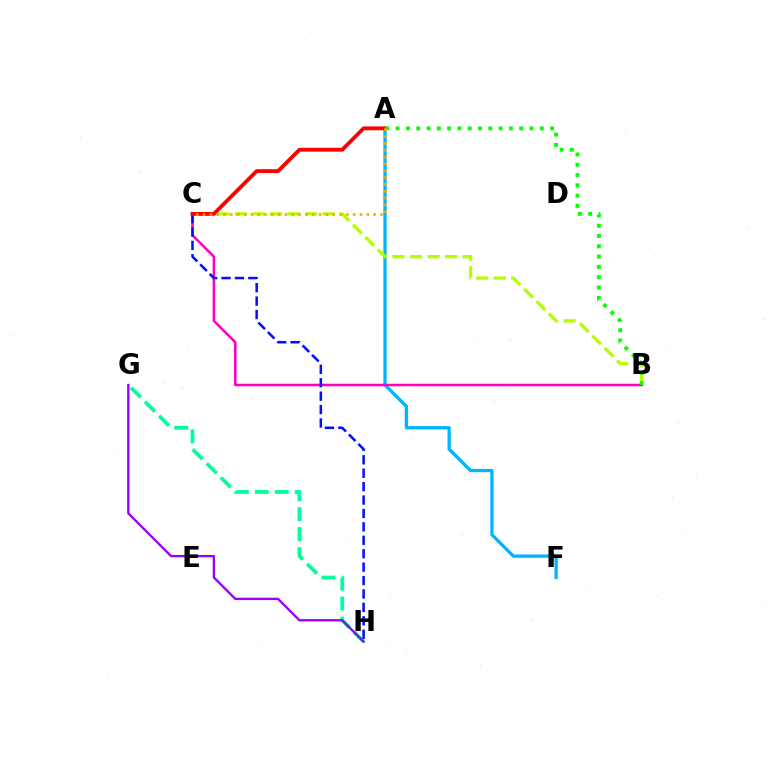{('A', 'F'): [{'color': '#00b5ff', 'line_style': 'solid', 'thickness': 2.38}], ('B', 'C'): [{'color': '#ff00bd', 'line_style': 'solid', 'thickness': 1.82}, {'color': '#b3ff00', 'line_style': 'dashed', 'thickness': 2.38}], ('G', 'H'): [{'color': '#00ff9d', 'line_style': 'dashed', 'thickness': 2.71}, {'color': '#9b00ff', 'line_style': 'solid', 'thickness': 1.69}], ('C', 'H'): [{'color': '#0010ff', 'line_style': 'dashed', 'thickness': 1.82}], ('A', 'C'): [{'color': '#ff0000', 'line_style': 'solid', 'thickness': 2.76}, {'color': '#ffa500', 'line_style': 'dotted', 'thickness': 1.85}], ('A', 'B'): [{'color': '#08ff00', 'line_style': 'dotted', 'thickness': 2.8}]}